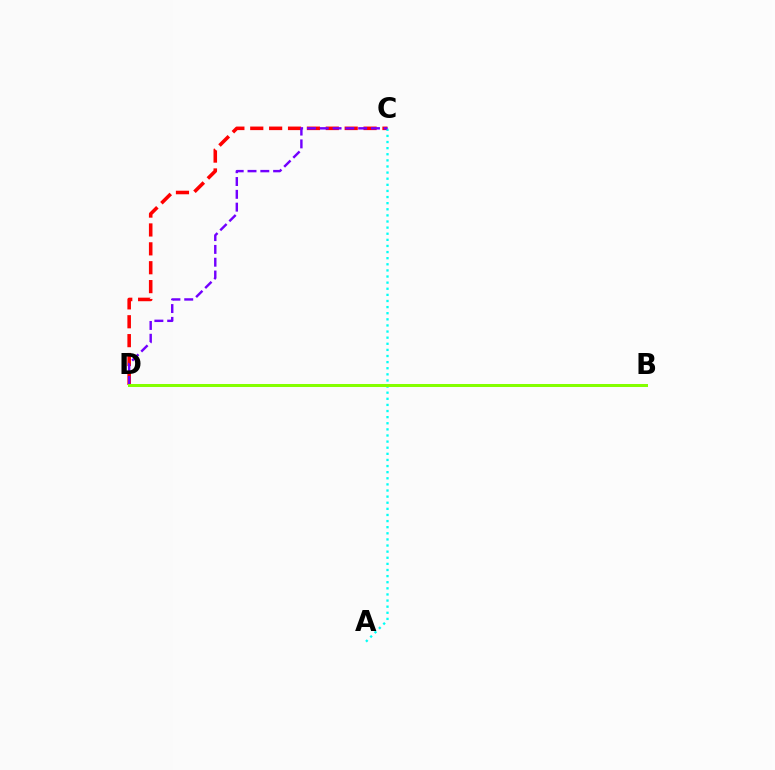{('C', 'D'): [{'color': '#ff0000', 'line_style': 'dashed', 'thickness': 2.57}, {'color': '#7200ff', 'line_style': 'dashed', 'thickness': 1.74}], ('A', 'C'): [{'color': '#00fff6', 'line_style': 'dotted', 'thickness': 1.66}], ('B', 'D'): [{'color': '#84ff00', 'line_style': 'solid', 'thickness': 2.17}]}